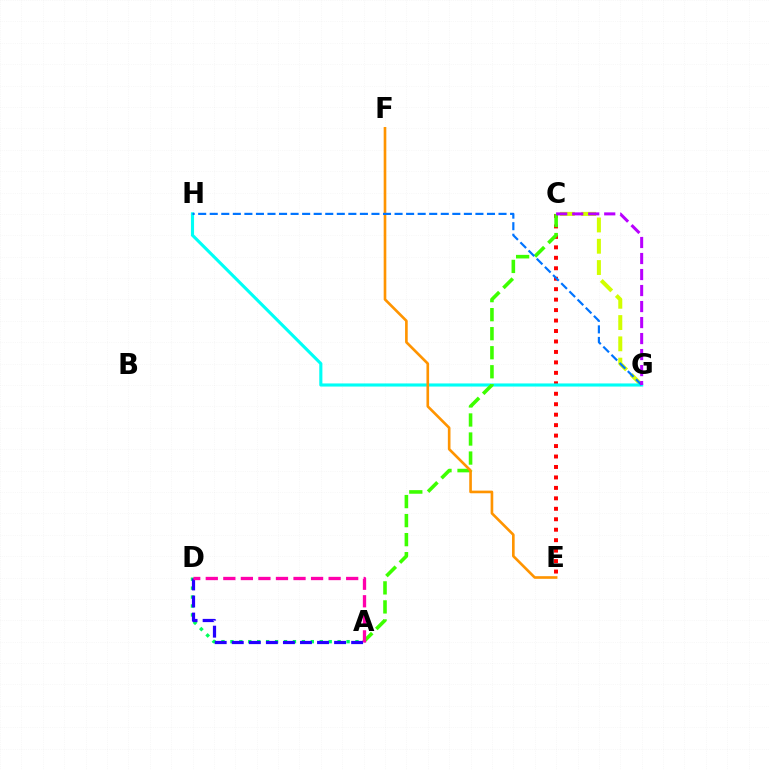{('C', 'G'): [{'color': '#d1ff00', 'line_style': 'dashed', 'thickness': 2.89}, {'color': '#b900ff', 'line_style': 'dashed', 'thickness': 2.17}], ('A', 'D'): [{'color': '#00ff5c', 'line_style': 'dotted', 'thickness': 2.43}, {'color': '#2500ff', 'line_style': 'dashed', 'thickness': 2.32}, {'color': '#ff00ac', 'line_style': 'dashed', 'thickness': 2.38}], ('C', 'E'): [{'color': '#ff0000', 'line_style': 'dotted', 'thickness': 2.84}], ('G', 'H'): [{'color': '#00fff6', 'line_style': 'solid', 'thickness': 2.24}, {'color': '#0074ff', 'line_style': 'dashed', 'thickness': 1.57}], ('A', 'C'): [{'color': '#3dff00', 'line_style': 'dashed', 'thickness': 2.59}], ('E', 'F'): [{'color': '#ff9400', 'line_style': 'solid', 'thickness': 1.9}]}